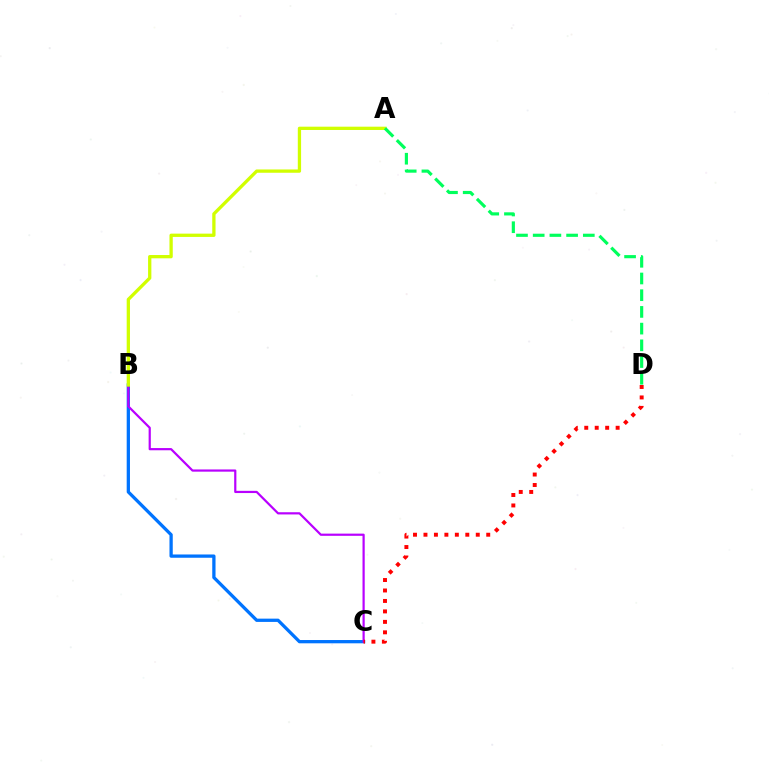{('B', 'C'): [{'color': '#0074ff', 'line_style': 'solid', 'thickness': 2.36}, {'color': '#b900ff', 'line_style': 'solid', 'thickness': 1.59}], ('C', 'D'): [{'color': '#ff0000', 'line_style': 'dotted', 'thickness': 2.84}], ('A', 'B'): [{'color': '#d1ff00', 'line_style': 'solid', 'thickness': 2.37}], ('A', 'D'): [{'color': '#00ff5c', 'line_style': 'dashed', 'thickness': 2.27}]}